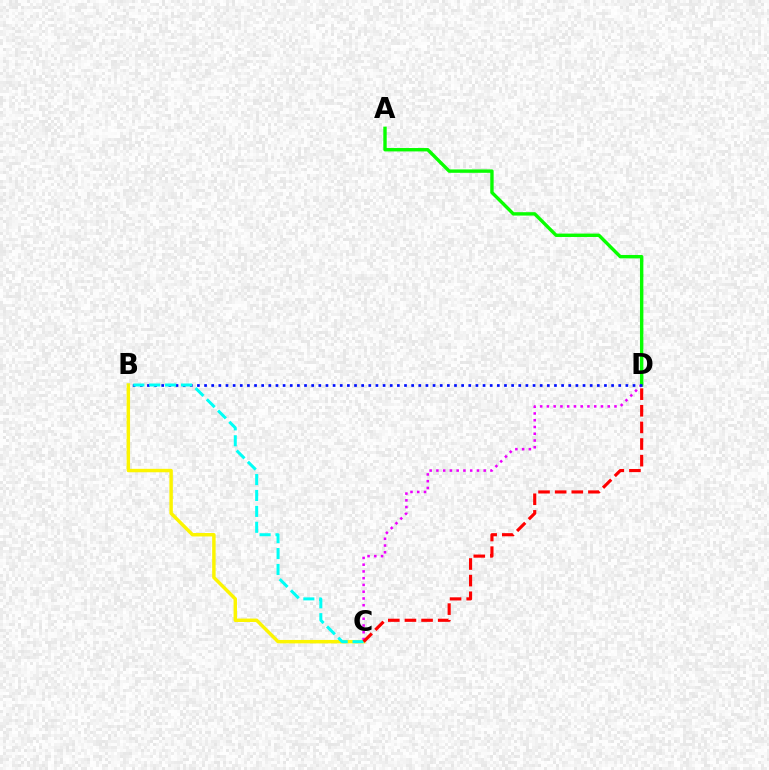{('A', 'D'): [{'color': '#08ff00', 'line_style': 'solid', 'thickness': 2.44}], ('C', 'D'): [{'color': '#ee00ff', 'line_style': 'dotted', 'thickness': 1.84}, {'color': '#ff0000', 'line_style': 'dashed', 'thickness': 2.26}], ('B', 'D'): [{'color': '#0010ff', 'line_style': 'dotted', 'thickness': 1.94}], ('B', 'C'): [{'color': '#fcf500', 'line_style': 'solid', 'thickness': 2.48}, {'color': '#00fff6', 'line_style': 'dashed', 'thickness': 2.16}]}